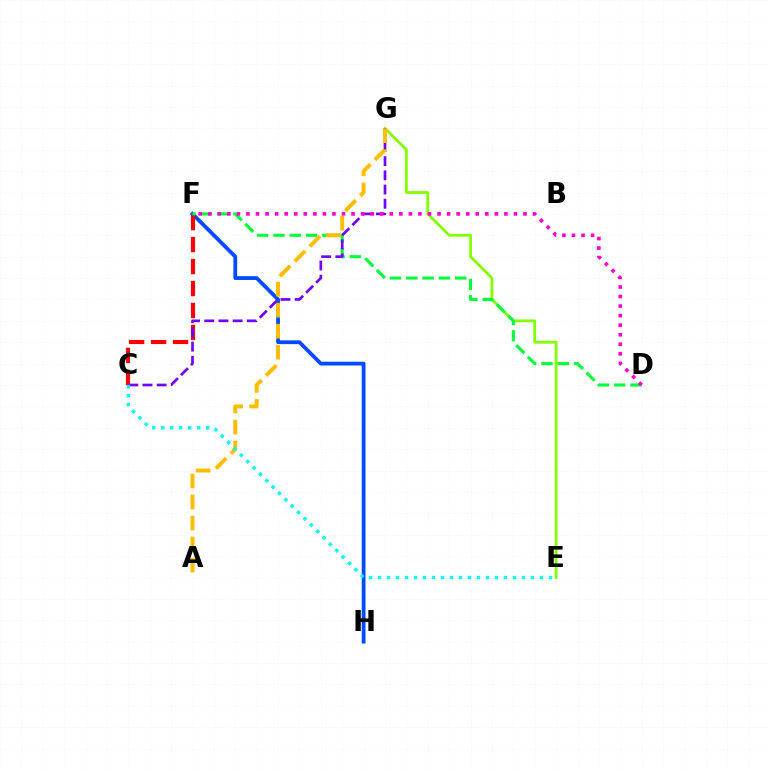{('E', 'G'): [{'color': '#84ff00', 'line_style': 'solid', 'thickness': 2.0}], ('F', 'H'): [{'color': '#004bff', 'line_style': 'solid', 'thickness': 2.72}], ('C', 'F'): [{'color': '#ff0000', 'line_style': 'dashed', 'thickness': 2.98}], ('D', 'F'): [{'color': '#00ff39', 'line_style': 'dashed', 'thickness': 2.22}, {'color': '#ff00cf', 'line_style': 'dotted', 'thickness': 2.6}], ('C', 'G'): [{'color': '#7200ff', 'line_style': 'dashed', 'thickness': 1.93}], ('A', 'G'): [{'color': '#ffbd00', 'line_style': 'dashed', 'thickness': 2.86}], ('C', 'E'): [{'color': '#00fff6', 'line_style': 'dotted', 'thickness': 2.44}]}